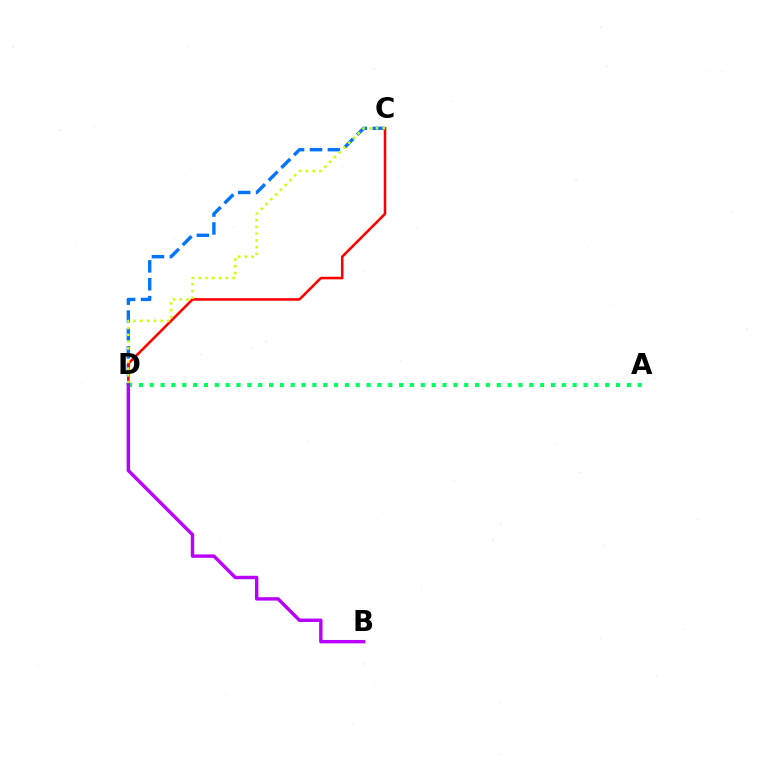{('A', 'D'): [{'color': '#00ff5c', 'line_style': 'dotted', 'thickness': 2.95}], ('C', 'D'): [{'color': '#0074ff', 'line_style': 'dashed', 'thickness': 2.43}, {'color': '#ff0000', 'line_style': 'solid', 'thickness': 1.85}, {'color': '#d1ff00', 'line_style': 'dotted', 'thickness': 1.83}], ('B', 'D'): [{'color': '#b900ff', 'line_style': 'solid', 'thickness': 2.45}]}